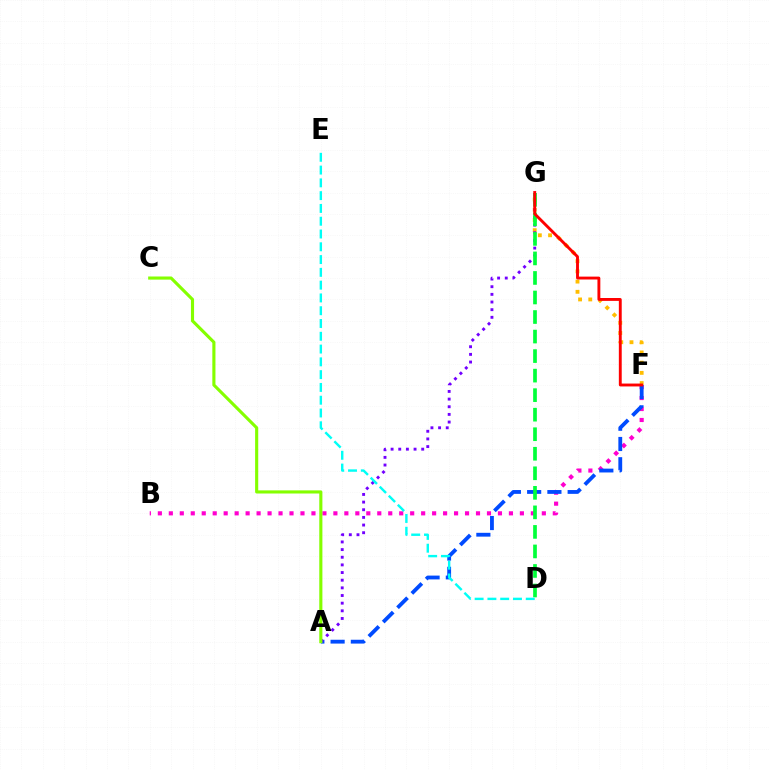{('B', 'F'): [{'color': '#ff00cf', 'line_style': 'dotted', 'thickness': 2.98}], ('A', 'F'): [{'color': '#004bff', 'line_style': 'dashed', 'thickness': 2.75}], ('F', 'G'): [{'color': '#ffbd00', 'line_style': 'dotted', 'thickness': 2.77}, {'color': '#ff0000', 'line_style': 'solid', 'thickness': 2.08}], ('A', 'G'): [{'color': '#7200ff', 'line_style': 'dotted', 'thickness': 2.08}], ('A', 'C'): [{'color': '#84ff00', 'line_style': 'solid', 'thickness': 2.25}], ('D', 'G'): [{'color': '#00ff39', 'line_style': 'dashed', 'thickness': 2.65}], ('D', 'E'): [{'color': '#00fff6', 'line_style': 'dashed', 'thickness': 1.74}]}